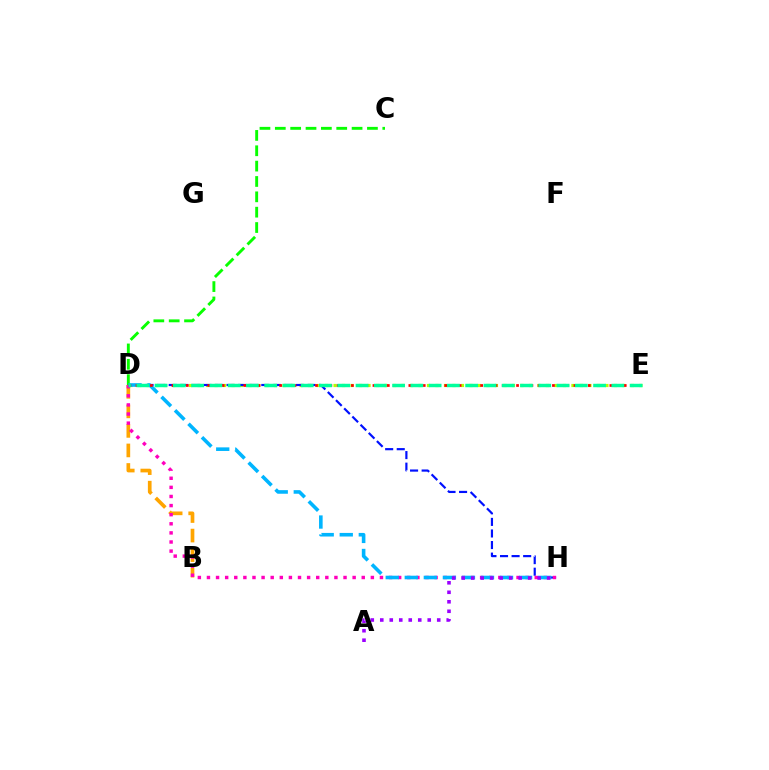{('D', 'E'): [{'color': '#b3ff00', 'line_style': 'dotted', 'thickness': 2.31}, {'color': '#ff0000', 'line_style': 'dotted', 'thickness': 1.95}, {'color': '#00ff9d', 'line_style': 'dashed', 'thickness': 2.48}], ('D', 'H'): [{'color': '#0010ff', 'line_style': 'dashed', 'thickness': 1.57}, {'color': '#ff00bd', 'line_style': 'dotted', 'thickness': 2.47}, {'color': '#00b5ff', 'line_style': 'dashed', 'thickness': 2.59}], ('B', 'D'): [{'color': '#ffa500', 'line_style': 'dashed', 'thickness': 2.65}], ('C', 'D'): [{'color': '#08ff00', 'line_style': 'dashed', 'thickness': 2.09}], ('A', 'H'): [{'color': '#9b00ff', 'line_style': 'dotted', 'thickness': 2.58}]}